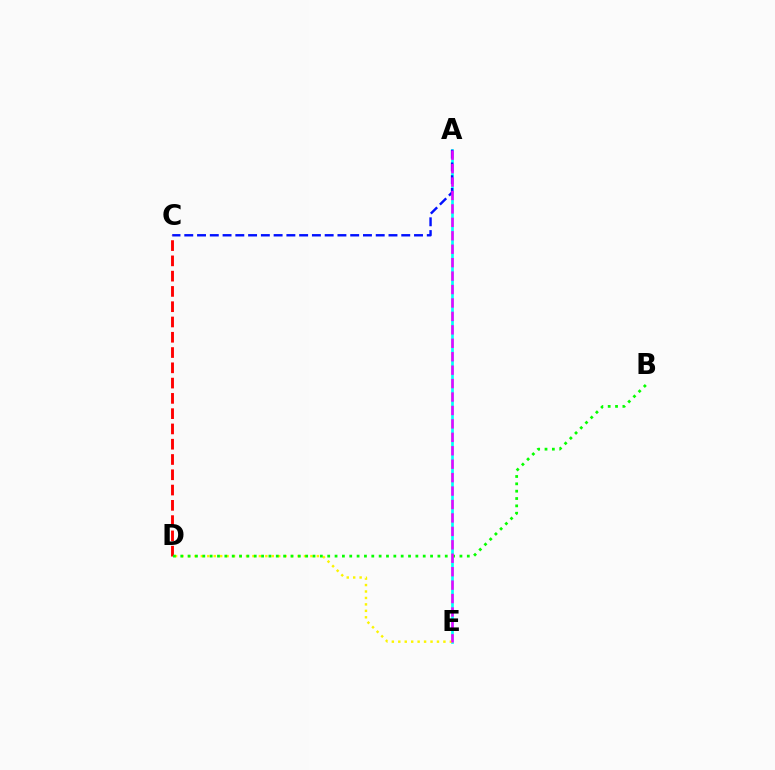{('A', 'E'): [{'color': '#00fff6', 'line_style': 'solid', 'thickness': 1.94}, {'color': '#ee00ff', 'line_style': 'dashed', 'thickness': 1.83}], ('A', 'C'): [{'color': '#0010ff', 'line_style': 'dashed', 'thickness': 1.73}], ('D', 'E'): [{'color': '#fcf500', 'line_style': 'dotted', 'thickness': 1.75}], ('C', 'D'): [{'color': '#ff0000', 'line_style': 'dashed', 'thickness': 2.08}], ('B', 'D'): [{'color': '#08ff00', 'line_style': 'dotted', 'thickness': 2.0}]}